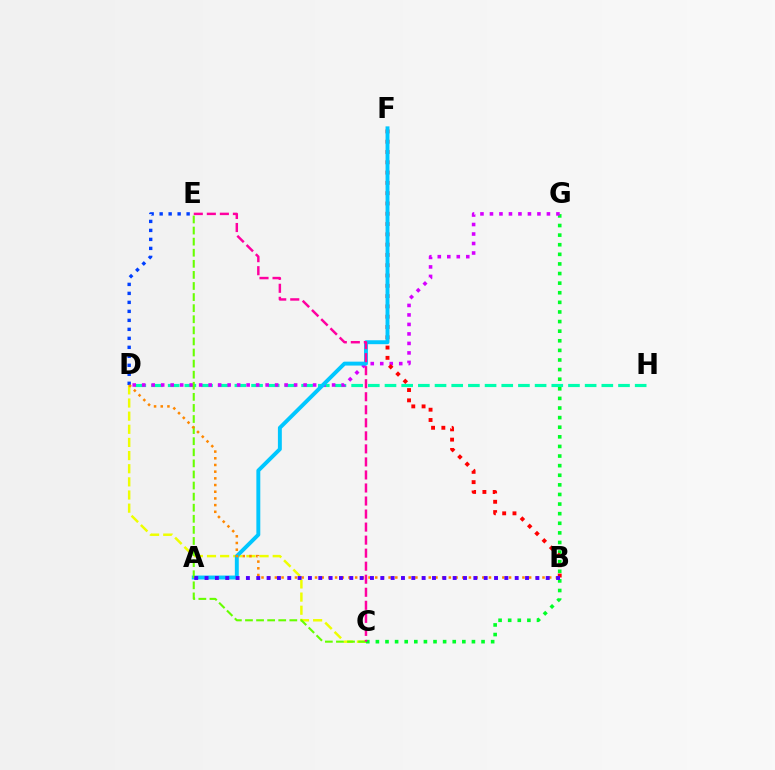{('C', 'D'): [{'color': '#eeff00', 'line_style': 'dashed', 'thickness': 1.79}], ('D', 'H'): [{'color': '#00ffaf', 'line_style': 'dashed', 'thickness': 2.27}], ('C', 'G'): [{'color': '#00ff27', 'line_style': 'dotted', 'thickness': 2.61}], ('D', 'G'): [{'color': '#d600ff', 'line_style': 'dotted', 'thickness': 2.58}], ('B', 'F'): [{'color': '#ff0000', 'line_style': 'dotted', 'thickness': 2.8}], ('A', 'F'): [{'color': '#00c7ff', 'line_style': 'solid', 'thickness': 2.82}], ('D', 'E'): [{'color': '#003fff', 'line_style': 'dotted', 'thickness': 2.44}], ('C', 'E'): [{'color': '#66ff00', 'line_style': 'dashed', 'thickness': 1.51}, {'color': '#ff00a0', 'line_style': 'dashed', 'thickness': 1.77}], ('B', 'D'): [{'color': '#ff8800', 'line_style': 'dotted', 'thickness': 1.82}], ('A', 'B'): [{'color': '#4f00ff', 'line_style': 'dotted', 'thickness': 2.81}]}